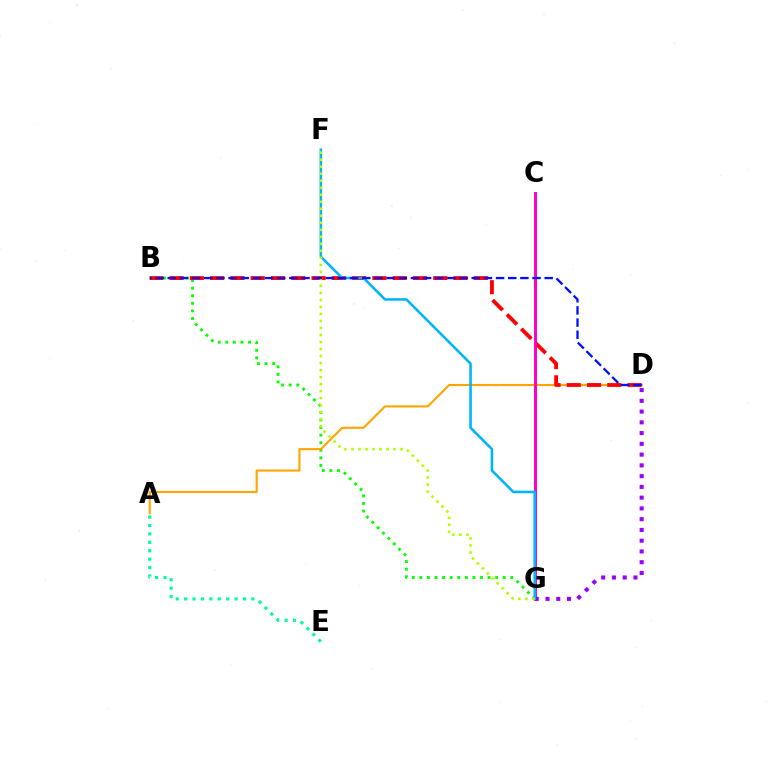{('B', 'G'): [{'color': '#08ff00', 'line_style': 'dotted', 'thickness': 2.06}], ('A', 'D'): [{'color': '#ffa500', 'line_style': 'solid', 'thickness': 1.52}], ('B', 'D'): [{'color': '#ff0000', 'line_style': 'dashed', 'thickness': 2.76}, {'color': '#0010ff', 'line_style': 'dashed', 'thickness': 1.65}], ('C', 'G'): [{'color': '#ff00bd', 'line_style': 'solid', 'thickness': 2.11}], ('D', 'G'): [{'color': '#9b00ff', 'line_style': 'dotted', 'thickness': 2.92}], ('A', 'E'): [{'color': '#00ff9d', 'line_style': 'dotted', 'thickness': 2.28}], ('F', 'G'): [{'color': '#00b5ff', 'line_style': 'solid', 'thickness': 1.85}, {'color': '#b3ff00', 'line_style': 'dotted', 'thickness': 1.91}]}